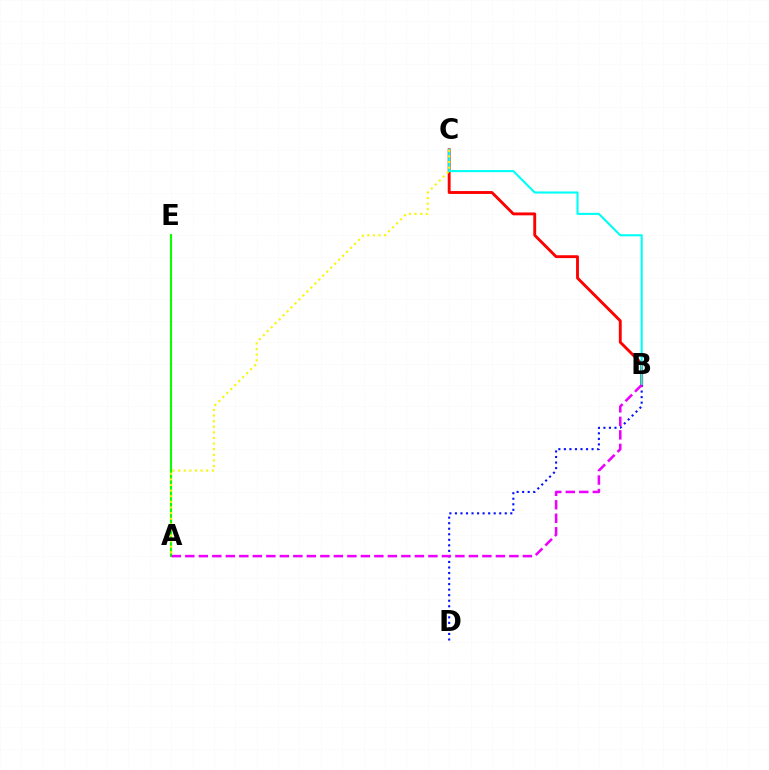{('B', 'C'): [{'color': '#ff0000', 'line_style': 'solid', 'thickness': 2.07}, {'color': '#00fff6', 'line_style': 'solid', 'thickness': 1.51}], ('A', 'E'): [{'color': '#08ff00', 'line_style': 'solid', 'thickness': 1.5}], ('A', 'C'): [{'color': '#fcf500', 'line_style': 'dotted', 'thickness': 1.52}], ('B', 'D'): [{'color': '#0010ff', 'line_style': 'dotted', 'thickness': 1.5}], ('A', 'B'): [{'color': '#ee00ff', 'line_style': 'dashed', 'thickness': 1.83}]}